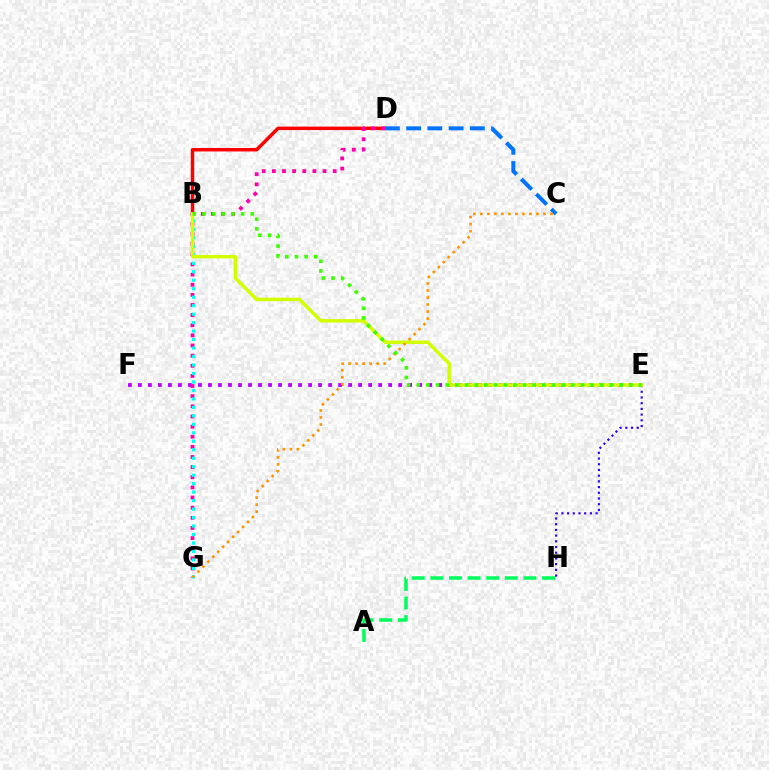{('E', 'H'): [{'color': '#2500ff', 'line_style': 'dotted', 'thickness': 1.55}], ('E', 'F'): [{'color': '#b900ff', 'line_style': 'dotted', 'thickness': 2.72}], ('B', 'D'): [{'color': '#ff0000', 'line_style': 'solid', 'thickness': 2.5}], ('C', 'D'): [{'color': '#0074ff', 'line_style': 'dashed', 'thickness': 2.88}], ('D', 'G'): [{'color': '#ff00ac', 'line_style': 'dotted', 'thickness': 2.75}], ('B', 'G'): [{'color': '#00fff6', 'line_style': 'dotted', 'thickness': 2.3}], ('B', 'E'): [{'color': '#d1ff00', 'line_style': 'solid', 'thickness': 2.5}, {'color': '#3dff00', 'line_style': 'dotted', 'thickness': 2.62}], ('A', 'H'): [{'color': '#00ff5c', 'line_style': 'dashed', 'thickness': 2.53}], ('C', 'G'): [{'color': '#ff9400', 'line_style': 'dotted', 'thickness': 1.9}]}